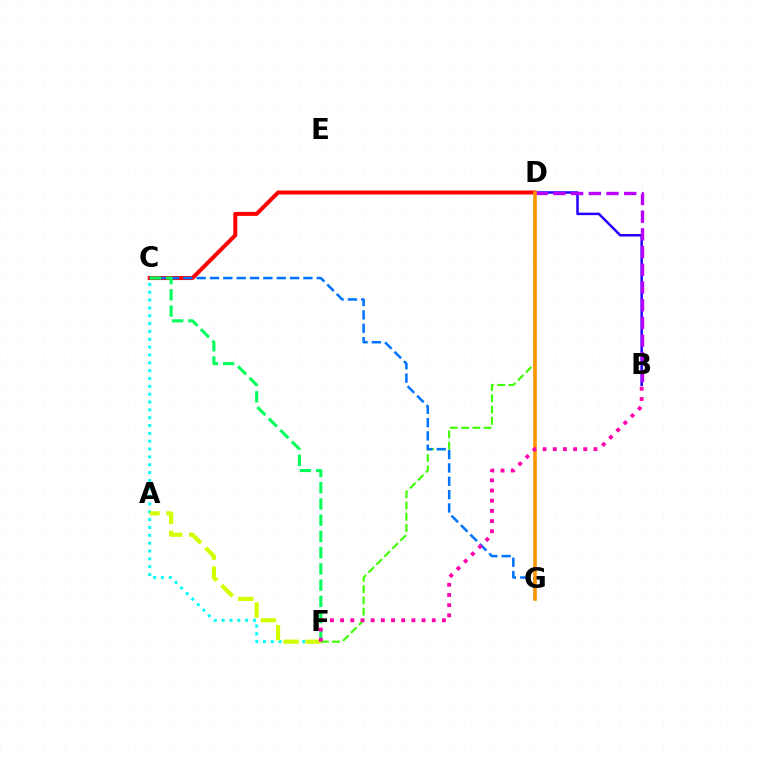{('C', 'F'): [{'color': '#00fff6', 'line_style': 'dotted', 'thickness': 2.13}, {'color': '#00ff5c', 'line_style': 'dashed', 'thickness': 2.21}], ('B', 'D'): [{'color': '#2500ff', 'line_style': 'solid', 'thickness': 1.81}, {'color': '#b900ff', 'line_style': 'dashed', 'thickness': 2.41}], ('C', 'D'): [{'color': '#ff0000', 'line_style': 'solid', 'thickness': 2.86}], ('D', 'F'): [{'color': '#3dff00', 'line_style': 'dashed', 'thickness': 1.53}], ('A', 'F'): [{'color': '#d1ff00', 'line_style': 'dashed', 'thickness': 2.99}], ('C', 'G'): [{'color': '#0074ff', 'line_style': 'dashed', 'thickness': 1.81}], ('D', 'G'): [{'color': '#ff9400', 'line_style': 'solid', 'thickness': 2.6}], ('B', 'F'): [{'color': '#ff00ac', 'line_style': 'dotted', 'thickness': 2.77}]}